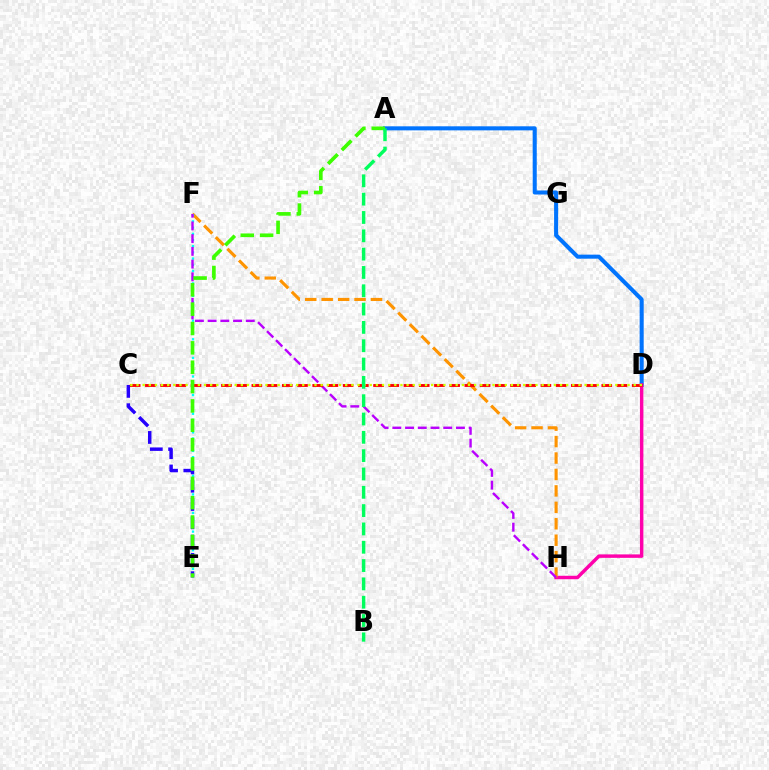{('A', 'D'): [{'color': '#0074ff', 'line_style': 'solid', 'thickness': 2.91}], ('D', 'H'): [{'color': '#ff00ac', 'line_style': 'solid', 'thickness': 2.49}], ('F', 'H'): [{'color': '#ff9400', 'line_style': 'dashed', 'thickness': 2.23}, {'color': '#b900ff', 'line_style': 'dashed', 'thickness': 1.73}], ('E', 'F'): [{'color': '#00fff6', 'line_style': 'dotted', 'thickness': 1.69}], ('C', 'E'): [{'color': '#2500ff', 'line_style': 'dashed', 'thickness': 2.49}], ('C', 'D'): [{'color': '#ff0000', 'line_style': 'dashed', 'thickness': 2.07}, {'color': '#d1ff00', 'line_style': 'dotted', 'thickness': 1.67}], ('A', 'E'): [{'color': '#3dff00', 'line_style': 'dashed', 'thickness': 2.63}], ('A', 'B'): [{'color': '#00ff5c', 'line_style': 'dashed', 'thickness': 2.49}]}